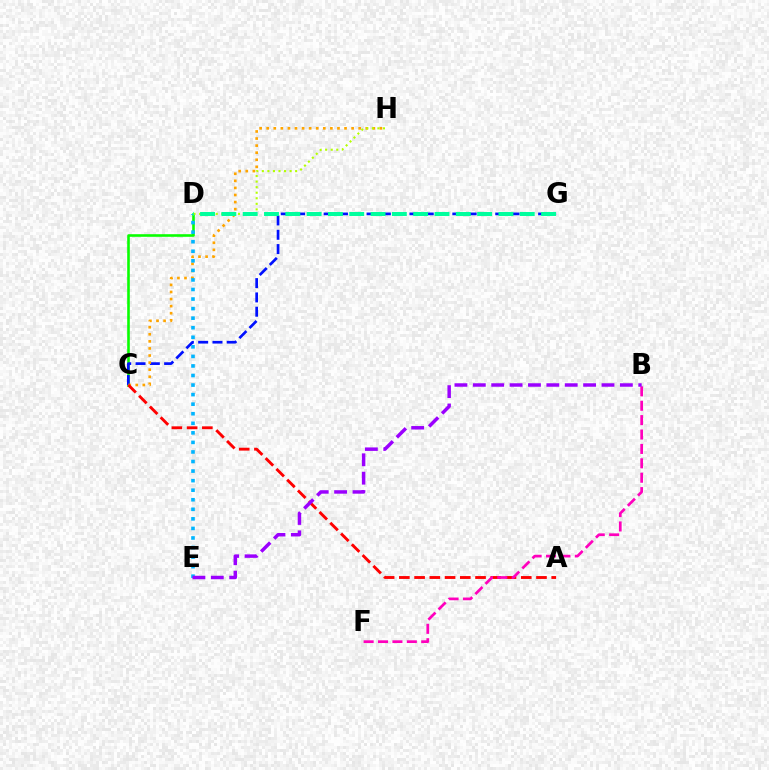{('C', 'D'): [{'color': '#08ff00', 'line_style': 'solid', 'thickness': 1.87}], ('C', 'G'): [{'color': '#0010ff', 'line_style': 'dashed', 'thickness': 1.94}], ('C', 'H'): [{'color': '#ffa500', 'line_style': 'dotted', 'thickness': 1.92}], ('D', 'E'): [{'color': '#00b5ff', 'line_style': 'dotted', 'thickness': 2.6}], ('D', 'H'): [{'color': '#b3ff00', 'line_style': 'dotted', 'thickness': 1.51}], ('D', 'G'): [{'color': '#00ff9d', 'line_style': 'dashed', 'thickness': 2.9}], ('A', 'C'): [{'color': '#ff0000', 'line_style': 'dashed', 'thickness': 2.07}], ('B', 'F'): [{'color': '#ff00bd', 'line_style': 'dashed', 'thickness': 1.96}], ('B', 'E'): [{'color': '#9b00ff', 'line_style': 'dashed', 'thickness': 2.5}]}